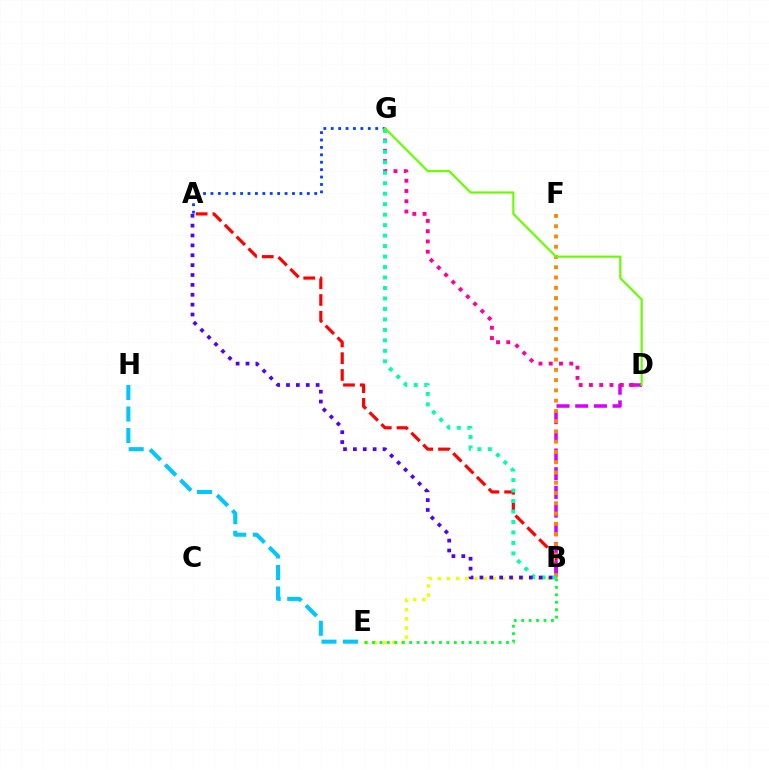{('A', 'B'): [{'color': '#ff0000', 'line_style': 'dashed', 'thickness': 2.28}, {'color': '#4f00ff', 'line_style': 'dotted', 'thickness': 2.68}], ('B', 'D'): [{'color': '#d600ff', 'line_style': 'dashed', 'thickness': 2.54}], ('A', 'G'): [{'color': '#003fff', 'line_style': 'dotted', 'thickness': 2.01}], ('B', 'E'): [{'color': '#eeff00', 'line_style': 'dotted', 'thickness': 2.48}, {'color': '#00ff27', 'line_style': 'dotted', 'thickness': 2.02}], ('B', 'F'): [{'color': '#ff8800', 'line_style': 'dotted', 'thickness': 2.79}], ('D', 'G'): [{'color': '#ff00a0', 'line_style': 'dotted', 'thickness': 2.79}, {'color': '#66ff00', 'line_style': 'solid', 'thickness': 1.56}], ('E', 'H'): [{'color': '#00c7ff', 'line_style': 'dashed', 'thickness': 2.92}], ('B', 'G'): [{'color': '#00ffaf', 'line_style': 'dotted', 'thickness': 2.85}]}